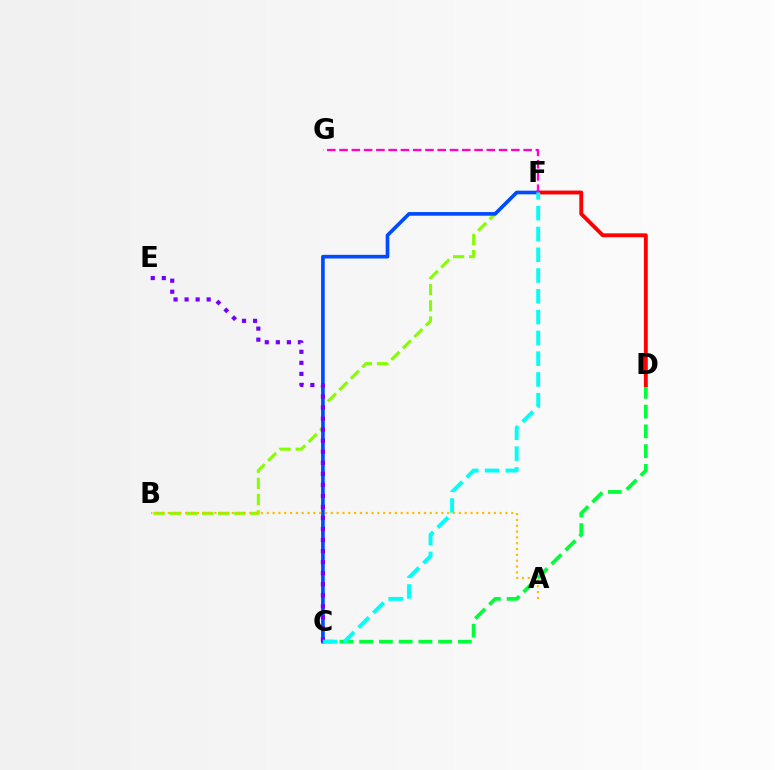{('C', 'D'): [{'color': '#00ff39', 'line_style': 'dashed', 'thickness': 2.68}], ('B', 'F'): [{'color': '#84ff00', 'line_style': 'dashed', 'thickness': 2.19}], ('D', 'F'): [{'color': '#ff0000', 'line_style': 'solid', 'thickness': 2.8}], ('C', 'F'): [{'color': '#004bff', 'line_style': 'solid', 'thickness': 2.63}, {'color': '#00fff6', 'line_style': 'dashed', 'thickness': 2.82}], ('C', 'E'): [{'color': '#7200ff', 'line_style': 'dotted', 'thickness': 3.0}], ('F', 'G'): [{'color': '#ff00cf', 'line_style': 'dashed', 'thickness': 1.67}], ('A', 'B'): [{'color': '#ffbd00', 'line_style': 'dotted', 'thickness': 1.58}]}